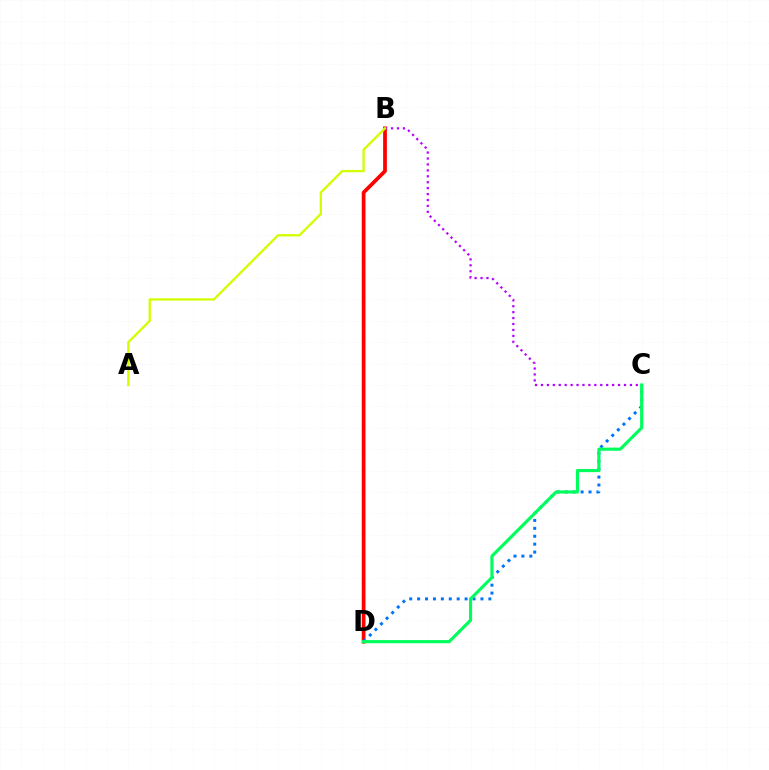{('B', 'D'): [{'color': '#ff0000', 'line_style': 'solid', 'thickness': 2.69}], ('C', 'D'): [{'color': '#0074ff', 'line_style': 'dotted', 'thickness': 2.15}, {'color': '#00ff5c', 'line_style': 'solid', 'thickness': 2.27}], ('B', 'C'): [{'color': '#b900ff', 'line_style': 'dotted', 'thickness': 1.61}], ('A', 'B'): [{'color': '#d1ff00', 'line_style': 'solid', 'thickness': 1.67}]}